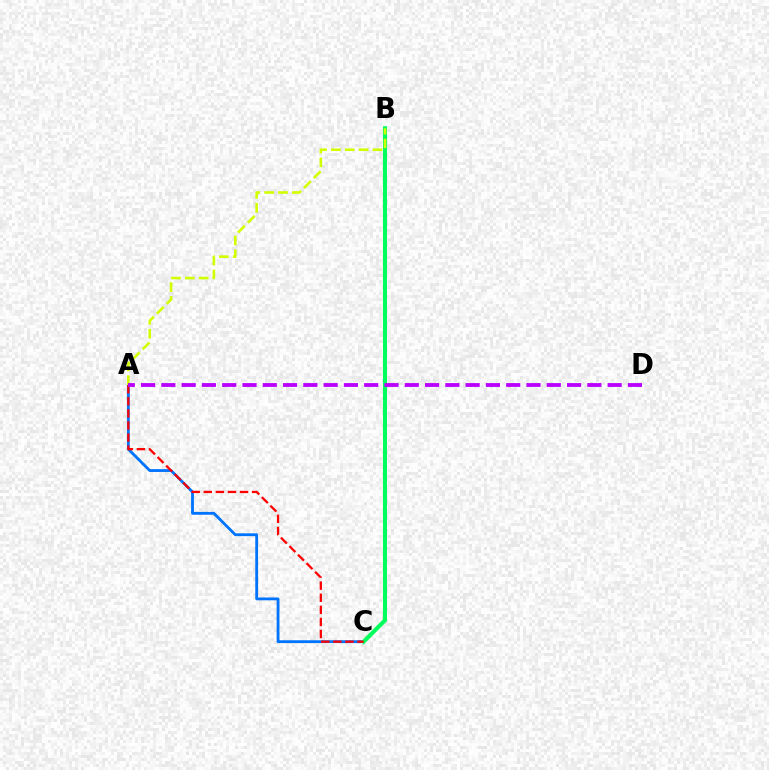{('A', 'C'): [{'color': '#0074ff', 'line_style': 'solid', 'thickness': 2.03}, {'color': '#ff0000', 'line_style': 'dashed', 'thickness': 1.64}], ('B', 'C'): [{'color': '#00ff5c', 'line_style': 'solid', 'thickness': 2.93}], ('A', 'B'): [{'color': '#d1ff00', 'line_style': 'dashed', 'thickness': 1.88}], ('A', 'D'): [{'color': '#b900ff', 'line_style': 'dashed', 'thickness': 2.76}]}